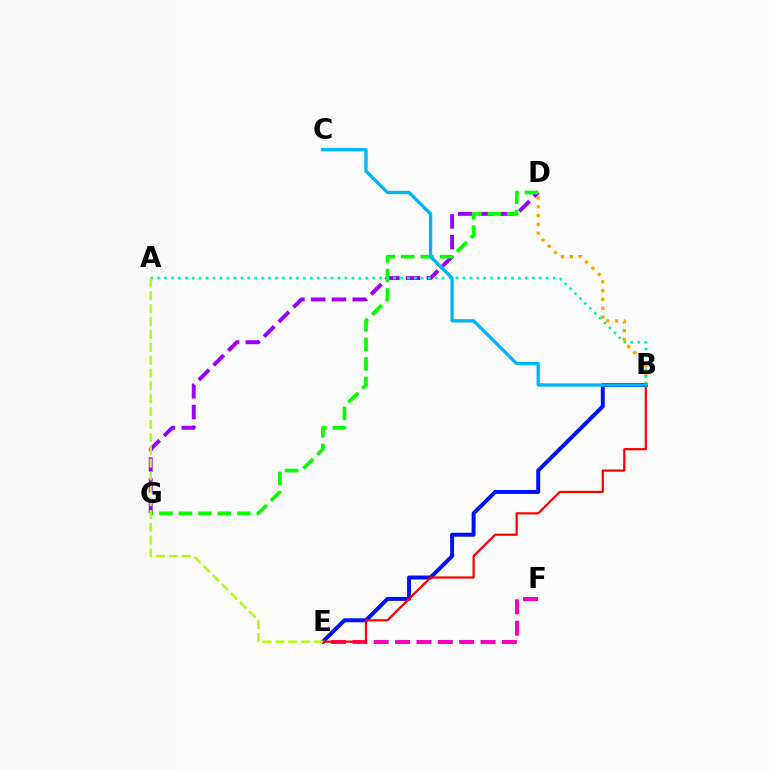{('B', 'E'): [{'color': '#0010ff', 'line_style': 'solid', 'thickness': 2.86}, {'color': '#ff0000', 'line_style': 'solid', 'thickness': 1.6}], ('D', 'G'): [{'color': '#9b00ff', 'line_style': 'dashed', 'thickness': 2.82}, {'color': '#08ff00', 'line_style': 'dashed', 'thickness': 2.65}], ('B', 'D'): [{'color': '#ffa500', 'line_style': 'dotted', 'thickness': 2.39}], ('E', 'F'): [{'color': '#ff00bd', 'line_style': 'dashed', 'thickness': 2.9}], ('A', 'B'): [{'color': '#00ff9d', 'line_style': 'dotted', 'thickness': 1.89}], ('A', 'E'): [{'color': '#b3ff00', 'line_style': 'dashed', 'thickness': 1.75}], ('B', 'C'): [{'color': '#00b5ff', 'line_style': 'solid', 'thickness': 2.4}]}